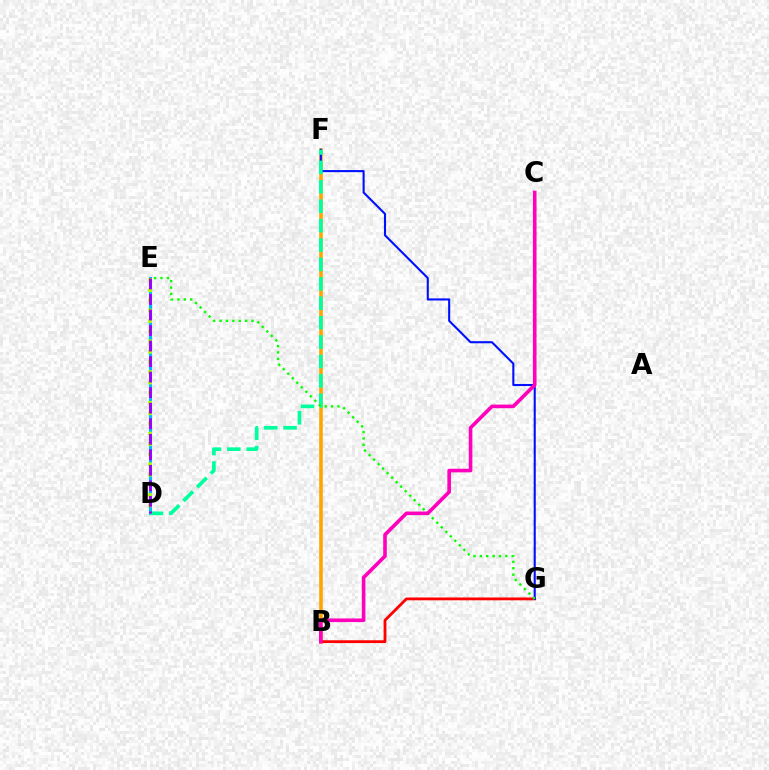{('D', 'E'): [{'color': '#00b5ff', 'line_style': 'solid', 'thickness': 2.22}, {'color': '#b3ff00', 'line_style': 'dotted', 'thickness': 2.78}, {'color': '#9b00ff', 'line_style': 'dashed', 'thickness': 2.11}], ('B', 'F'): [{'color': '#ffa500', 'line_style': 'solid', 'thickness': 2.57}], ('B', 'G'): [{'color': '#ff0000', 'line_style': 'solid', 'thickness': 2.02}], ('F', 'G'): [{'color': '#0010ff', 'line_style': 'solid', 'thickness': 1.51}], ('D', 'F'): [{'color': '#00ff9d', 'line_style': 'dashed', 'thickness': 2.64}], ('E', 'G'): [{'color': '#08ff00', 'line_style': 'dotted', 'thickness': 1.73}], ('B', 'C'): [{'color': '#ff00bd', 'line_style': 'solid', 'thickness': 2.6}]}